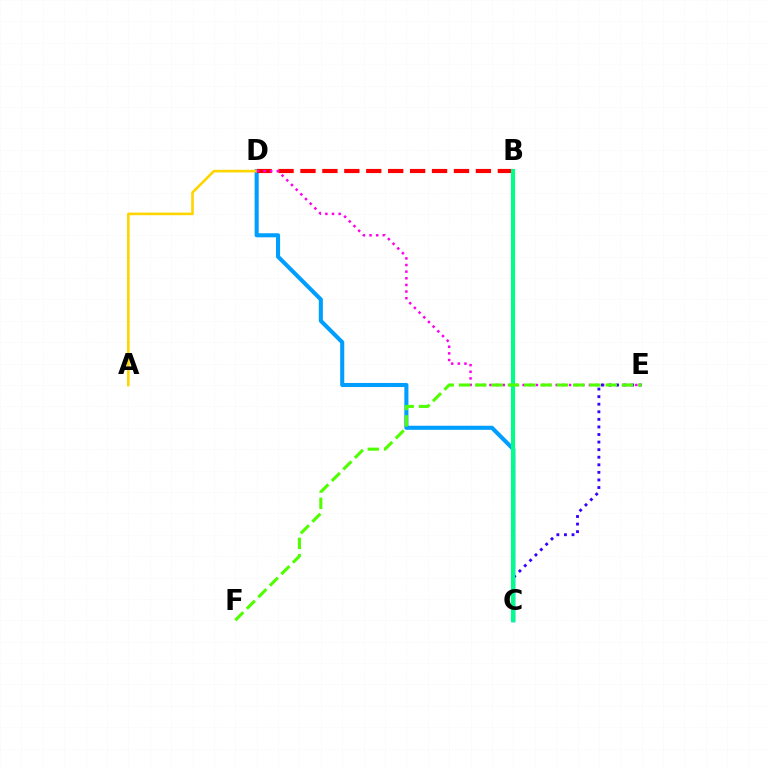{('C', 'D'): [{'color': '#009eff', 'line_style': 'solid', 'thickness': 2.93}], ('A', 'D'): [{'color': '#ffd500', 'line_style': 'solid', 'thickness': 1.9}], ('B', 'D'): [{'color': '#ff0000', 'line_style': 'dashed', 'thickness': 2.98}], ('D', 'E'): [{'color': '#ff00ed', 'line_style': 'dotted', 'thickness': 1.8}], ('C', 'E'): [{'color': '#3700ff', 'line_style': 'dotted', 'thickness': 2.06}], ('B', 'C'): [{'color': '#00ff86', 'line_style': 'solid', 'thickness': 2.95}], ('E', 'F'): [{'color': '#4fff00', 'line_style': 'dashed', 'thickness': 2.21}]}